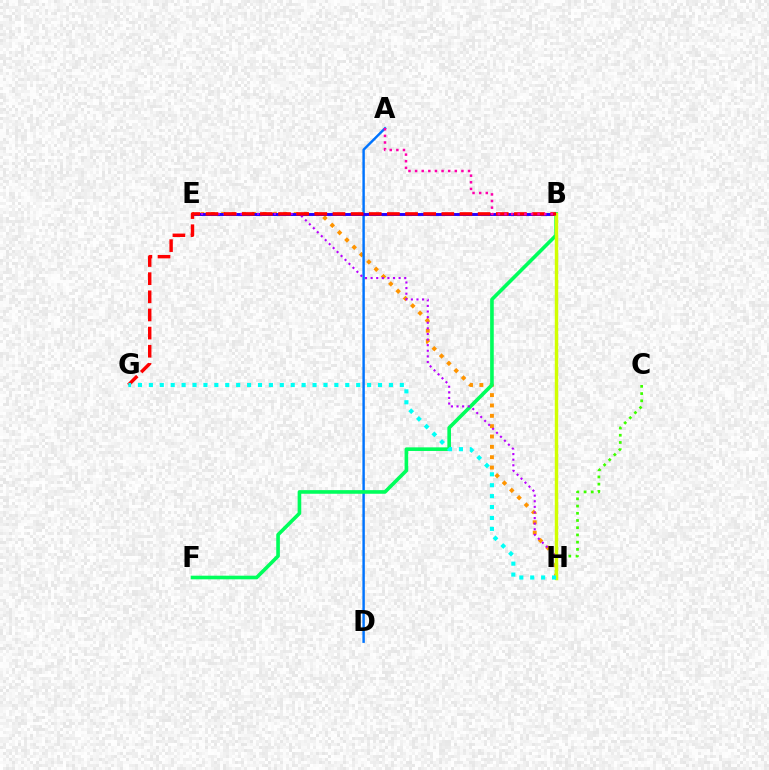{('E', 'H'): [{'color': '#ff9400', 'line_style': 'dotted', 'thickness': 2.81}, {'color': '#b900ff', 'line_style': 'dotted', 'thickness': 1.52}], ('A', 'D'): [{'color': '#0074ff', 'line_style': 'solid', 'thickness': 1.76}], ('B', 'E'): [{'color': '#2500ff', 'line_style': 'solid', 'thickness': 2.11}], ('B', 'F'): [{'color': '#00ff5c', 'line_style': 'solid', 'thickness': 2.61}], ('C', 'H'): [{'color': '#3dff00', 'line_style': 'dotted', 'thickness': 1.96}], ('B', 'H'): [{'color': '#d1ff00', 'line_style': 'solid', 'thickness': 2.46}], ('B', 'G'): [{'color': '#ff0000', 'line_style': 'dashed', 'thickness': 2.46}], ('A', 'B'): [{'color': '#ff00ac', 'line_style': 'dotted', 'thickness': 1.8}], ('G', 'H'): [{'color': '#00fff6', 'line_style': 'dotted', 'thickness': 2.96}]}